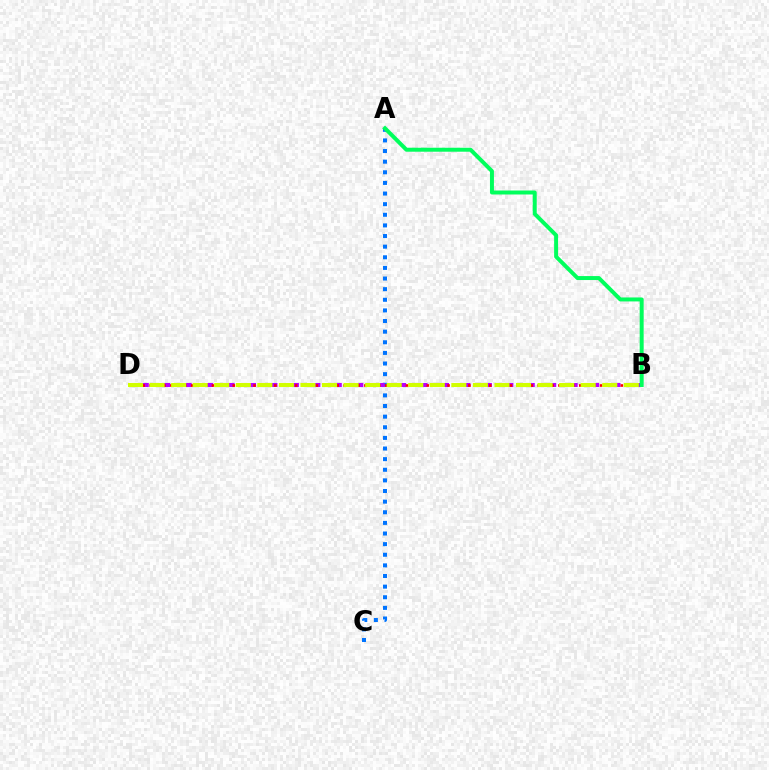{('A', 'C'): [{'color': '#0074ff', 'line_style': 'dotted', 'thickness': 2.89}], ('B', 'D'): [{'color': '#b900ff', 'line_style': 'dashed', 'thickness': 2.91}, {'color': '#ff0000', 'line_style': 'dotted', 'thickness': 1.88}, {'color': '#d1ff00', 'line_style': 'dashed', 'thickness': 2.93}], ('A', 'B'): [{'color': '#00ff5c', 'line_style': 'solid', 'thickness': 2.86}]}